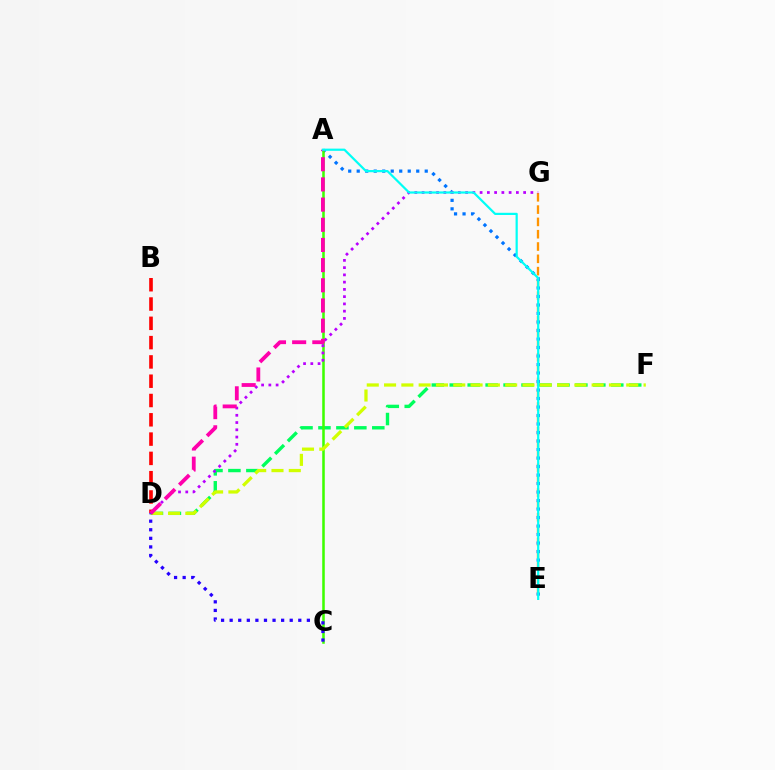{('E', 'G'): [{'color': '#ff9400', 'line_style': 'dashed', 'thickness': 1.67}], ('D', 'F'): [{'color': '#00ff5c', 'line_style': 'dashed', 'thickness': 2.44}, {'color': '#d1ff00', 'line_style': 'dashed', 'thickness': 2.35}], ('A', 'E'): [{'color': '#0074ff', 'line_style': 'dotted', 'thickness': 2.31}, {'color': '#00fff6', 'line_style': 'solid', 'thickness': 1.59}], ('A', 'C'): [{'color': '#3dff00', 'line_style': 'solid', 'thickness': 1.83}], ('D', 'G'): [{'color': '#b900ff', 'line_style': 'dotted', 'thickness': 1.97}], ('B', 'D'): [{'color': '#ff0000', 'line_style': 'dashed', 'thickness': 2.62}], ('C', 'D'): [{'color': '#2500ff', 'line_style': 'dotted', 'thickness': 2.33}], ('A', 'D'): [{'color': '#ff00ac', 'line_style': 'dashed', 'thickness': 2.74}]}